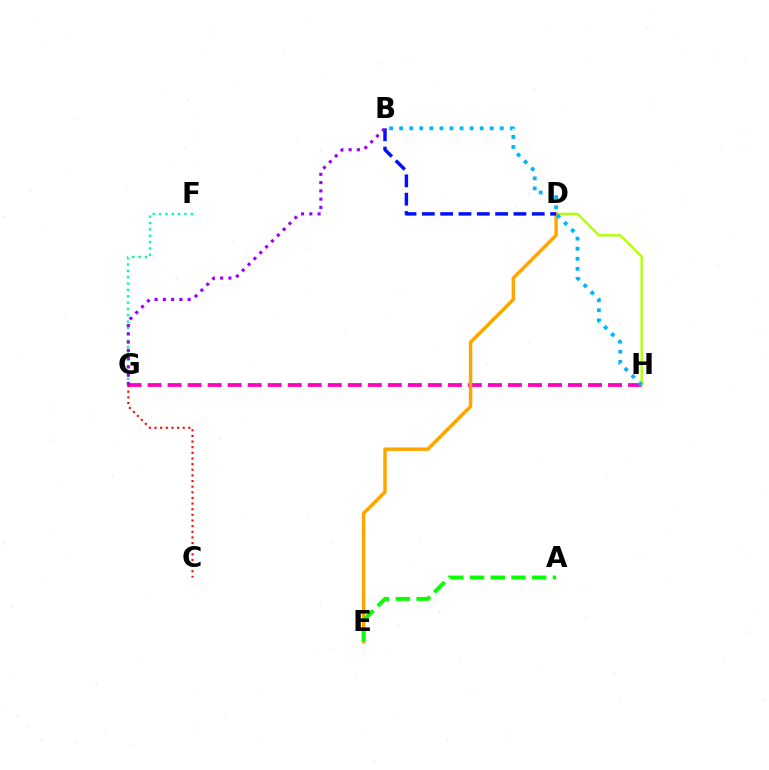{('G', 'H'): [{'color': '#ff00bd', 'line_style': 'dashed', 'thickness': 2.72}], ('D', 'H'): [{'color': '#b3ff00', 'line_style': 'solid', 'thickness': 1.68}], ('F', 'G'): [{'color': '#00ff9d', 'line_style': 'dotted', 'thickness': 1.72}], ('D', 'E'): [{'color': '#ffa500', 'line_style': 'solid', 'thickness': 2.49}], ('B', 'H'): [{'color': '#00b5ff', 'line_style': 'dotted', 'thickness': 2.73}], ('A', 'E'): [{'color': '#08ff00', 'line_style': 'dashed', 'thickness': 2.82}], ('C', 'G'): [{'color': '#ff0000', 'line_style': 'dotted', 'thickness': 1.53}], ('B', 'D'): [{'color': '#0010ff', 'line_style': 'dashed', 'thickness': 2.49}], ('B', 'G'): [{'color': '#9b00ff', 'line_style': 'dotted', 'thickness': 2.25}]}